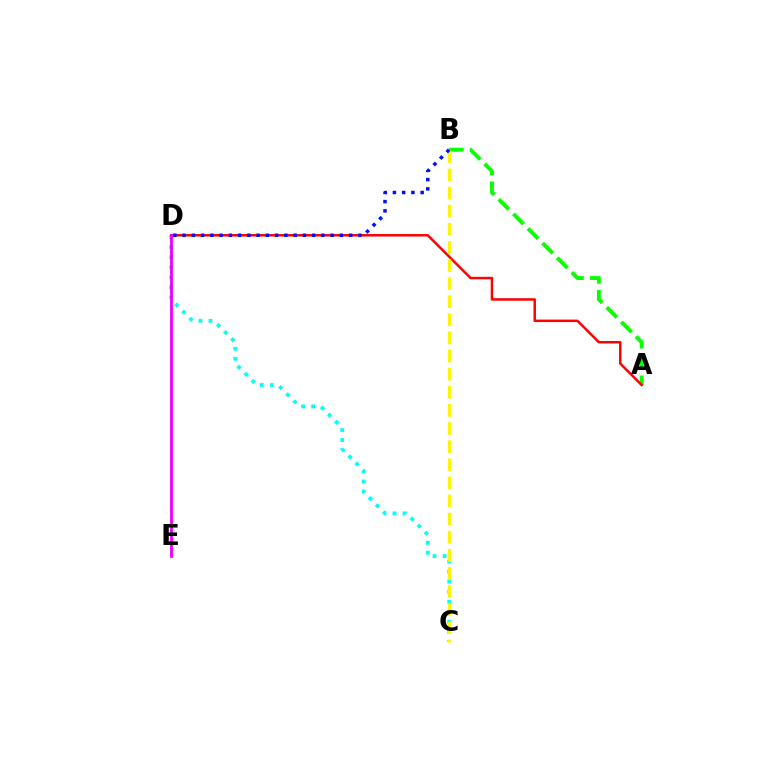{('C', 'D'): [{'color': '#00fff6', 'line_style': 'dotted', 'thickness': 2.73}], ('A', 'B'): [{'color': '#08ff00', 'line_style': 'dashed', 'thickness': 2.81}], ('A', 'D'): [{'color': '#ff0000', 'line_style': 'solid', 'thickness': 1.79}], ('D', 'E'): [{'color': '#ee00ff', 'line_style': 'solid', 'thickness': 2.03}], ('B', 'C'): [{'color': '#fcf500', 'line_style': 'dashed', 'thickness': 2.46}], ('B', 'D'): [{'color': '#0010ff', 'line_style': 'dotted', 'thickness': 2.51}]}